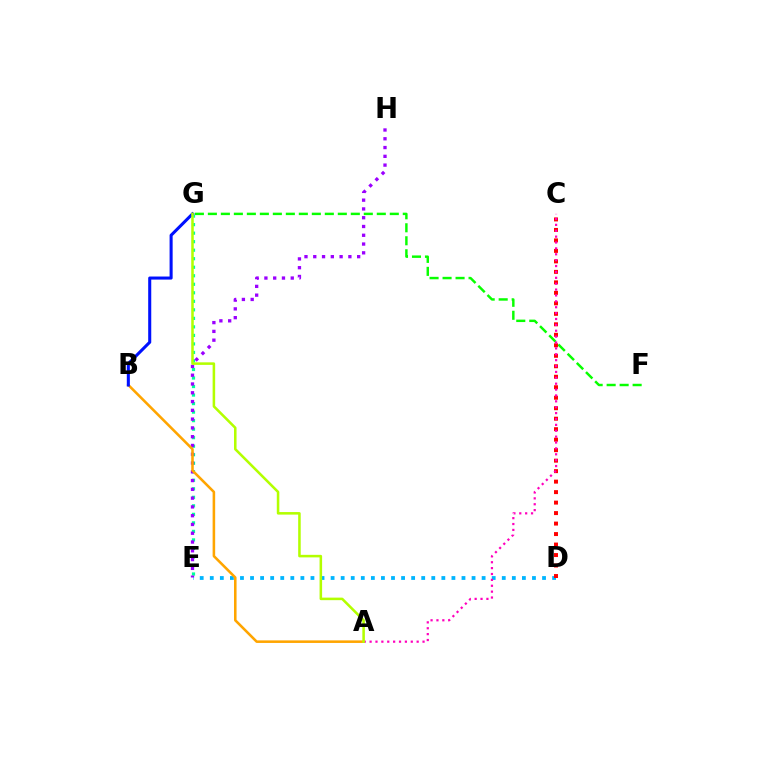{('E', 'G'): [{'color': '#00ff9d', 'line_style': 'dotted', 'thickness': 2.32}], ('F', 'G'): [{'color': '#08ff00', 'line_style': 'dashed', 'thickness': 1.77}], ('D', 'E'): [{'color': '#00b5ff', 'line_style': 'dotted', 'thickness': 2.74}], ('C', 'D'): [{'color': '#ff0000', 'line_style': 'dotted', 'thickness': 2.85}], ('E', 'H'): [{'color': '#9b00ff', 'line_style': 'dotted', 'thickness': 2.39}], ('A', 'B'): [{'color': '#ffa500', 'line_style': 'solid', 'thickness': 1.84}], ('B', 'G'): [{'color': '#0010ff', 'line_style': 'solid', 'thickness': 2.2}], ('A', 'C'): [{'color': '#ff00bd', 'line_style': 'dotted', 'thickness': 1.6}], ('A', 'G'): [{'color': '#b3ff00', 'line_style': 'solid', 'thickness': 1.83}]}